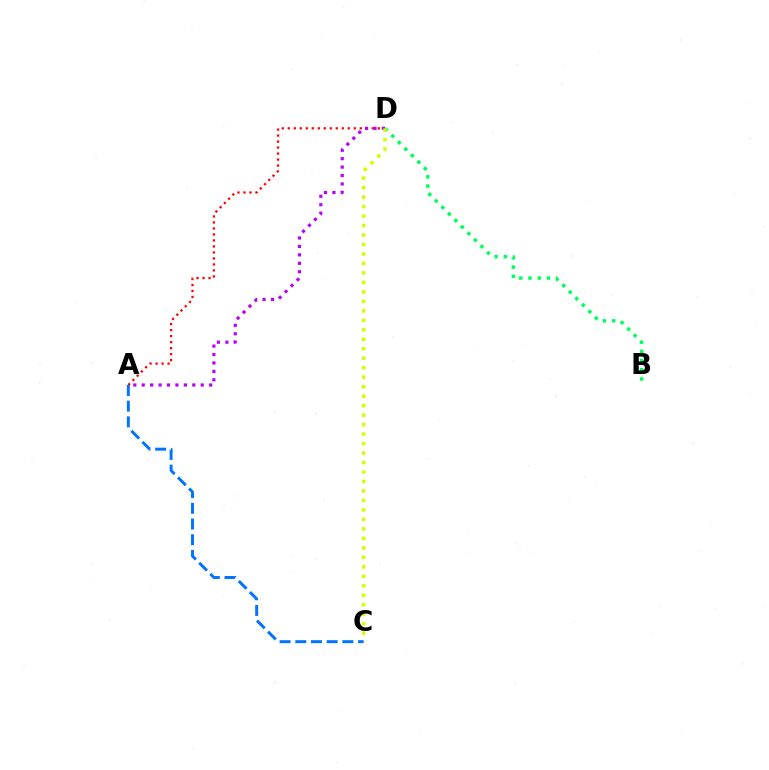{('A', 'D'): [{'color': '#ff0000', 'line_style': 'dotted', 'thickness': 1.63}, {'color': '#b900ff', 'line_style': 'dotted', 'thickness': 2.29}], ('B', 'D'): [{'color': '#00ff5c', 'line_style': 'dotted', 'thickness': 2.5}], ('C', 'D'): [{'color': '#d1ff00', 'line_style': 'dotted', 'thickness': 2.58}], ('A', 'C'): [{'color': '#0074ff', 'line_style': 'dashed', 'thickness': 2.13}]}